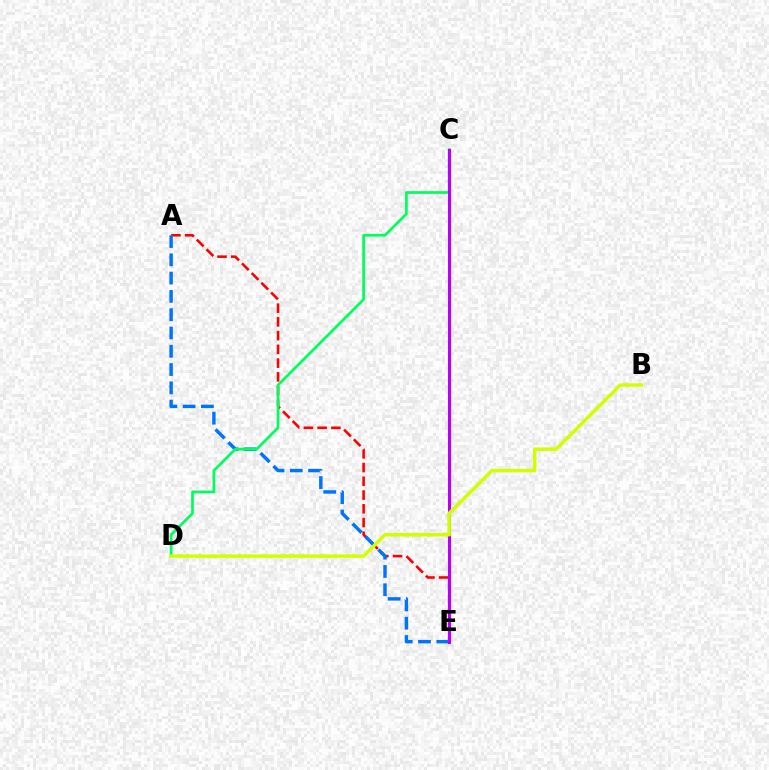{('A', 'E'): [{'color': '#ff0000', 'line_style': 'dashed', 'thickness': 1.87}, {'color': '#0074ff', 'line_style': 'dashed', 'thickness': 2.48}], ('C', 'D'): [{'color': '#00ff5c', 'line_style': 'solid', 'thickness': 1.95}], ('C', 'E'): [{'color': '#b900ff', 'line_style': 'solid', 'thickness': 2.23}], ('B', 'D'): [{'color': '#d1ff00', 'line_style': 'solid', 'thickness': 2.51}]}